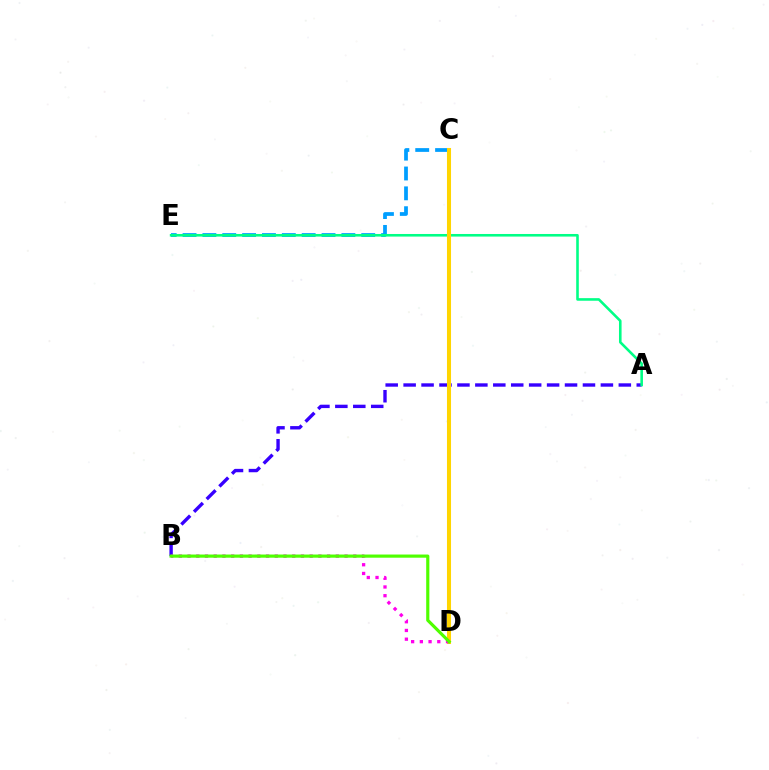{('A', 'B'): [{'color': '#3700ff', 'line_style': 'dashed', 'thickness': 2.44}], ('C', 'E'): [{'color': '#009eff', 'line_style': 'dashed', 'thickness': 2.7}], ('C', 'D'): [{'color': '#ff0000', 'line_style': 'solid', 'thickness': 2.78}, {'color': '#ffd500', 'line_style': 'solid', 'thickness': 2.92}], ('A', 'E'): [{'color': '#00ff86', 'line_style': 'solid', 'thickness': 1.87}], ('B', 'D'): [{'color': '#ff00ed', 'line_style': 'dotted', 'thickness': 2.37}, {'color': '#4fff00', 'line_style': 'solid', 'thickness': 2.28}]}